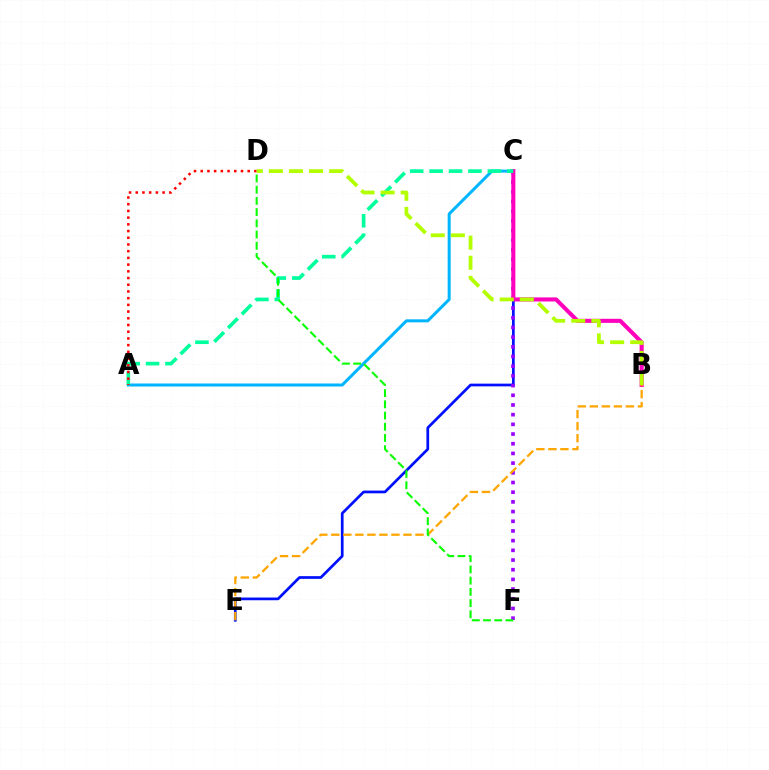{('C', 'E'): [{'color': '#0010ff', 'line_style': 'solid', 'thickness': 1.96}], ('C', 'F'): [{'color': '#9b00ff', 'line_style': 'dotted', 'thickness': 2.63}], ('A', 'C'): [{'color': '#00b5ff', 'line_style': 'solid', 'thickness': 2.17}, {'color': '#00ff9d', 'line_style': 'dashed', 'thickness': 2.64}], ('B', 'C'): [{'color': '#ff00bd', 'line_style': 'solid', 'thickness': 2.93}], ('A', 'D'): [{'color': '#ff0000', 'line_style': 'dotted', 'thickness': 1.82}], ('B', 'D'): [{'color': '#b3ff00', 'line_style': 'dashed', 'thickness': 2.73}], ('B', 'E'): [{'color': '#ffa500', 'line_style': 'dashed', 'thickness': 1.63}], ('D', 'F'): [{'color': '#08ff00', 'line_style': 'dashed', 'thickness': 1.52}]}